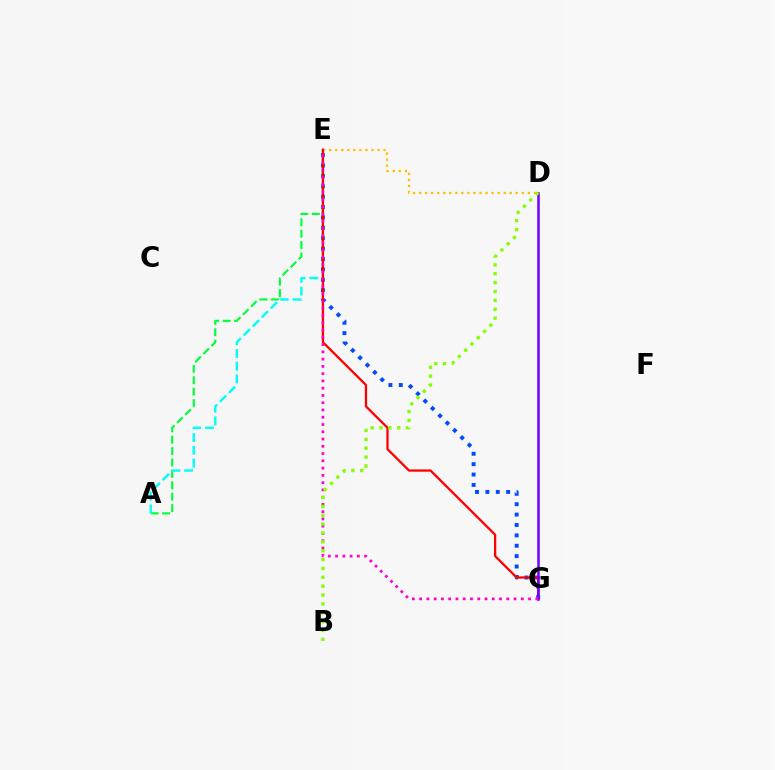{('E', 'G'): [{'color': '#004bff', 'line_style': 'dotted', 'thickness': 2.82}, {'color': '#ff0000', 'line_style': 'solid', 'thickness': 1.63}, {'color': '#ff00cf', 'line_style': 'dotted', 'thickness': 1.97}], ('A', 'E'): [{'color': '#00ff39', 'line_style': 'dashed', 'thickness': 1.55}, {'color': '#00fff6', 'line_style': 'dashed', 'thickness': 1.73}], ('D', 'E'): [{'color': '#ffbd00', 'line_style': 'dotted', 'thickness': 1.64}], ('D', 'G'): [{'color': '#7200ff', 'line_style': 'solid', 'thickness': 1.82}], ('B', 'D'): [{'color': '#84ff00', 'line_style': 'dotted', 'thickness': 2.41}]}